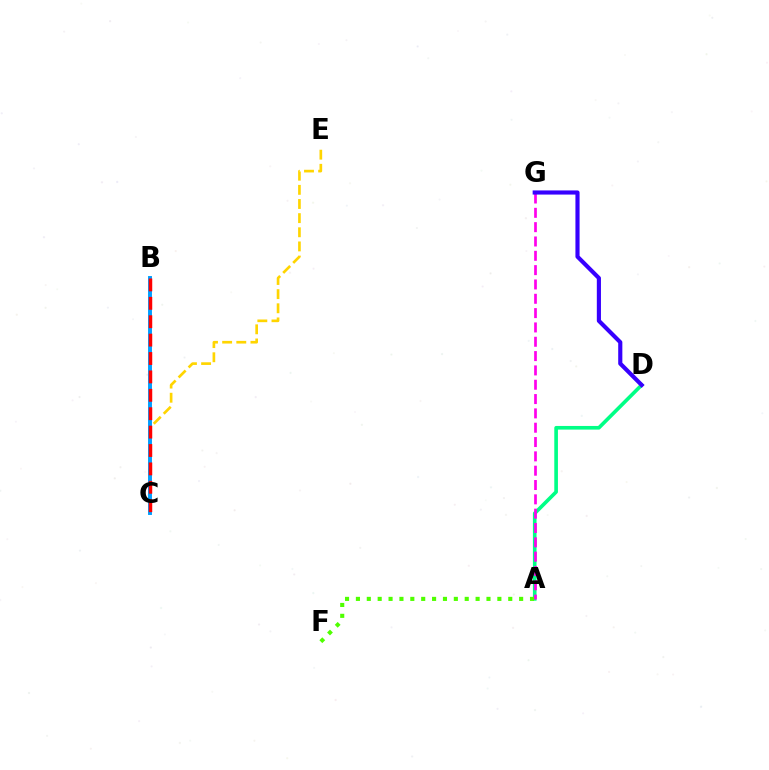{('A', 'D'): [{'color': '#00ff86', 'line_style': 'solid', 'thickness': 2.62}], ('A', 'F'): [{'color': '#4fff00', 'line_style': 'dotted', 'thickness': 2.96}], ('A', 'G'): [{'color': '#ff00ed', 'line_style': 'dashed', 'thickness': 1.95}], ('C', 'E'): [{'color': '#ffd500', 'line_style': 'dashed', 'thickness': 1.92}], ('D', 'G'): [{'color': '#3700ff', 'line_style': 'solid', 'thickness': 2.98}], ('B', 'C'): [{'color': '#009eff', 'line_style': 'solid', 'thickness': 2.82}, {'color': '#ff0000', 'line_style': 'dashed', 'thickness': 2.5}]}